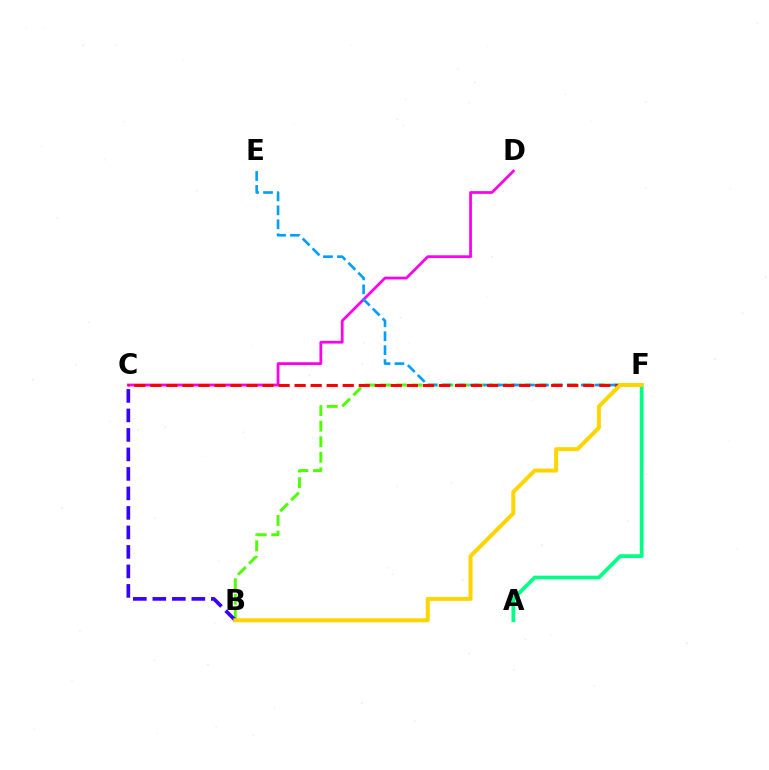{('B', 'F'): [{'color': '#4fff00', 'line_style': 'dashed', 'thickness': 2.12}, {'color': '#ffd500', 'line_style': 'solid', 'thickness': 2.88}], ('C', 'D'): [{'color': '#ff00ed', 'line_style': 'solid', 'thickness': 1.99}], ('E', 'F'): [{'color': '#009eff', 'line_style': 'dashed', 'thickness': 1.89}], ('C', 'F'): [{'color': '#ff0000', 'line_style': 'dashed', 'thickness': 2.18}], ('A', 'F'): [{'color': '#00ff86', 'line_style': 'solid', 'thickness': 2.69}], ('B', 'C'): [{'color': '#3700ff', 'line_style': 'dashed', 'thickness': 2.65}]}